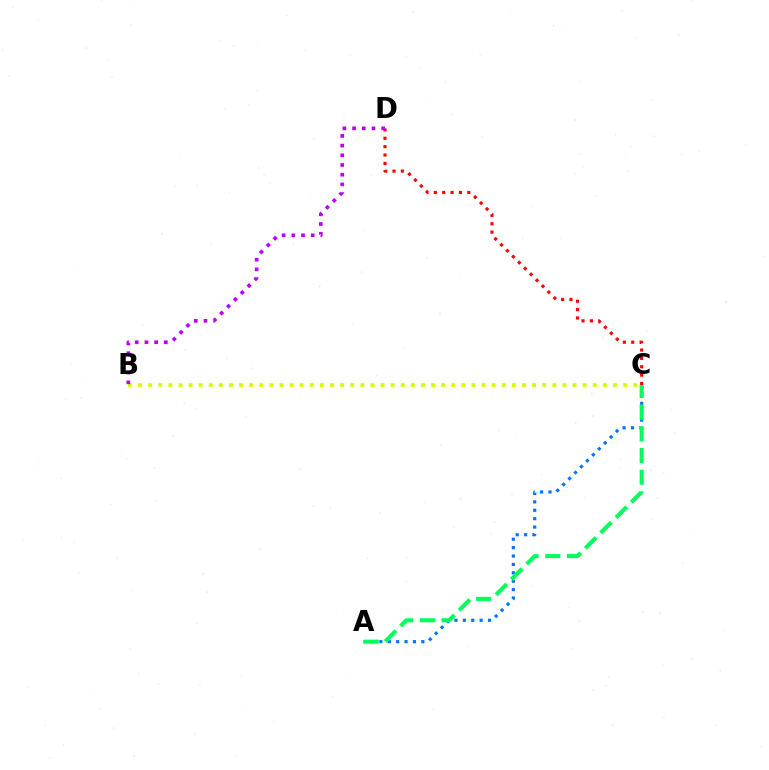{('A', 'C'): [{'color': '#0074ff', 'line_style': 'dotted', 'thickness': 2.28}, {'color': '#00ff5c', 'line_style': 'dashed', 'thickness': 2.95}], ('B', 'C'): [{'color': '#d1ff00', 'line_style': 'dotted', 'thickness': 2.75}], ('C', 'D'): [{'color': '#ff0000', 'line_style': 'dotted', 'thickness': 2.27}], ('B', 'D'): [{'color': '#b900ff', 'line_style': 'dotted', 'thickness': 2.64}]}